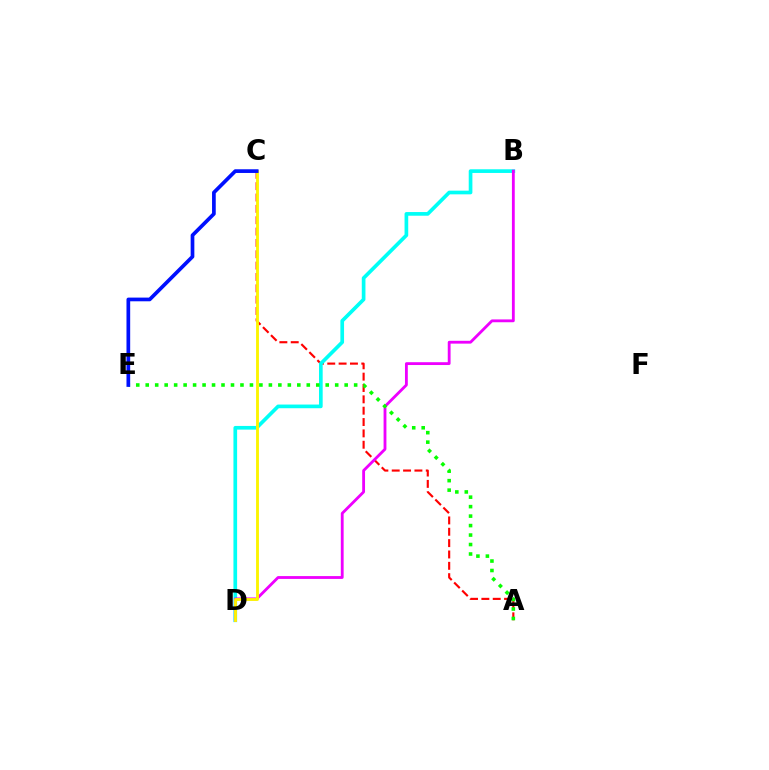{('A', 'C'): [{'color': '#ff0000', 'line_style': 'dashed', 'thickness': 1.54}], ('B', 'D'): [{'color': '#00fff6', 'line_style': 'solid', 'thickness': 2.65}, {'color': '#ee00ff', 'line_style': 'solid', 'thickness': 2.03}], ('A', 'E'): [{'color': '#08ff00', 'line_style': 'dotted', 'thickness': 2.57}], ('C', 'D'): [{'color': '#fcf500', 'line_style': 'solid', 'thickness': 2.06}], ('C', 'E'): [{'color': '#0010ff', 'line_style': 'solid', 'thickness': 2.66}]}